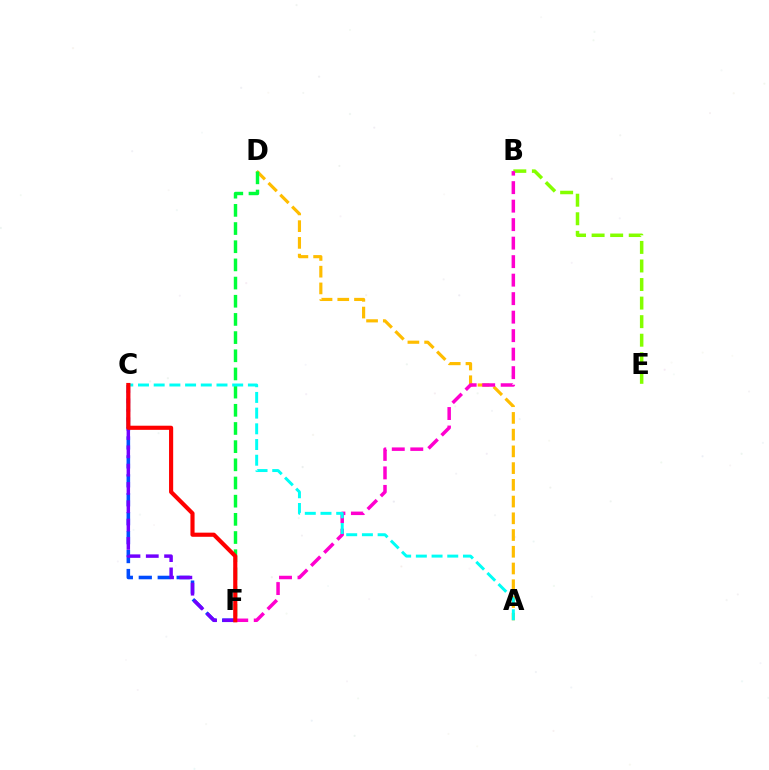{('B', 'E'): [{'color': '#84ff00', 'line_style': 'dashed', 'thickness': 2.52}], ('A', 'D'): [{'color': '#ffbd00', 'line_style': 'dashed', 'thickness': 2.27}], ('C', 'F'): [{'color': '#004bff', 'line_style': 'dashed', 'thickness': 2.57}, {'color': '#7200ff', 'line_style': 'dashed', 'thickness': 2.49}, {'color': '#ff0000', 'line_style': 'solid', 'thickness': 2.98}], ('D', 'F'): [{'color': '#00ff39', 'line_style': 'dashed', 'thickness': 2.47}], ('B', 'F'): [{'color': '#ff00cf', 'line_style': 'dashed', 'thickness': 2.51}], ('A', 'C'): [{'color': '#00fff6', 'line_style': 'dashed', 'thickness': 2.13}]}